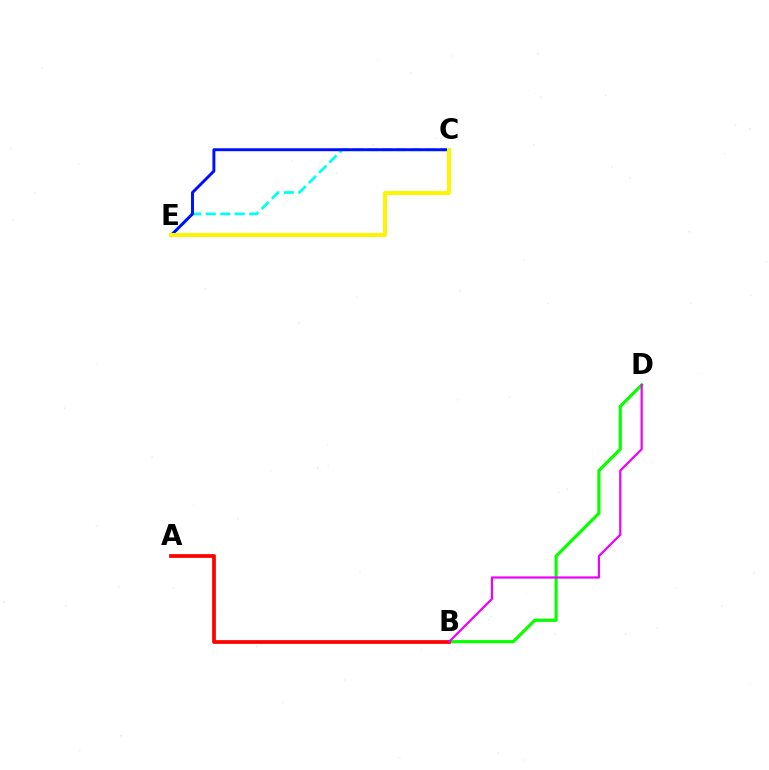{('C', 'E'): [{'color': '#00fff6', 'line_style': 'dashed', 'thickness': 1.97}, {'color': '#0010ff', 'line_style': 'solid', 'thickness': 2.13}, {'color': '#fcf500', 'line_style': 'solid', 'thickness': 2.86}], ('B', 'D'): [{'color': '#08ff00', 'line_style': 'solid', 'thickness': 2.29}, {'color': '#ee00ff', 'line_style': 'solid', 'thickness': 1.59}], ('A', 'B'): [{'color': '#ff0000', 'line_style': 'solid', 'thickness': 2.69}]}